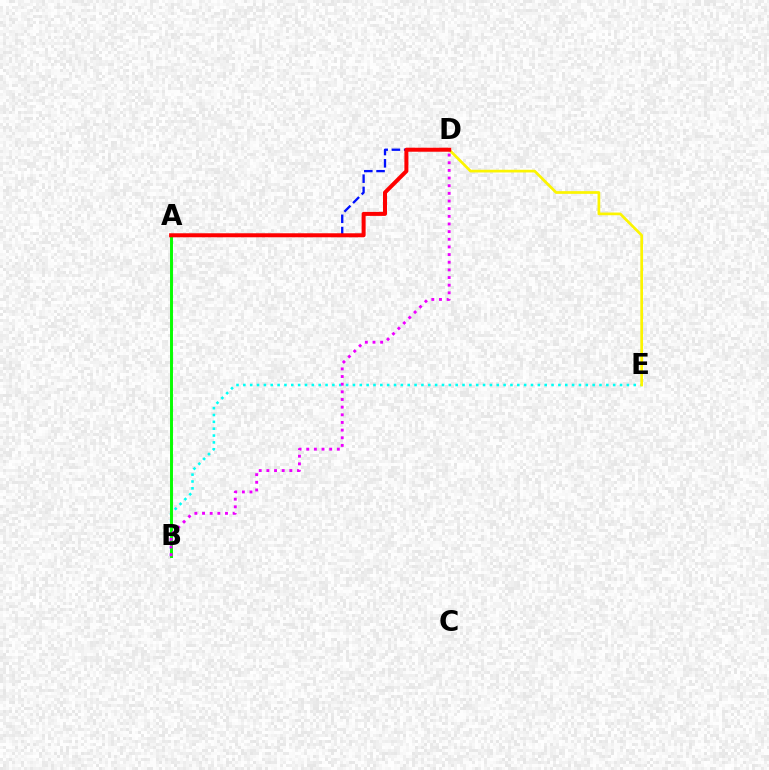{('B', 'E'): [{'color': '#00fff6', 'line_style': 'dotted', 'thickness': 1.86}], ('D', 'E'): [{'color': '#fcf500', 'line_style': 'solid', 'thickness': 1.95}], ('A', 'D'): [{'color': '#0010ff', 'line_style': 'dashed', 'thickness': 1.66}, {'color': '#ff0000', 'line_style': 'solid', 'thickness': 2.89}], ('A', 'B'): [{'color': '#08ff00', 'line_style': 'solid', 'thickness': 2.12}], ('B', 'D'): [{'color': '#ee00ff', 'line_style': 'dotted', 'thickness': 2.08}]}